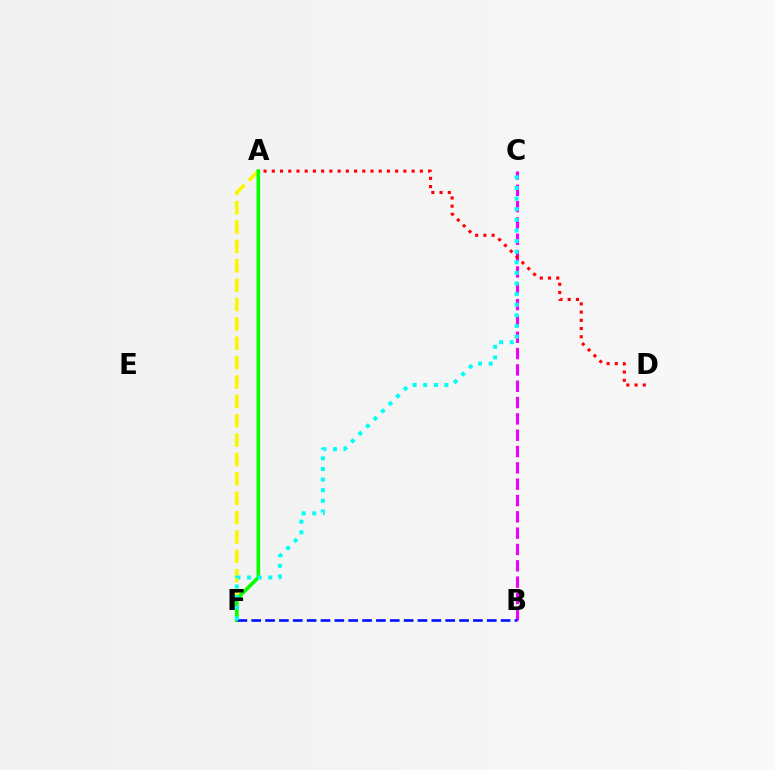{('B', 'C'): [{'color': '#ee00ff', 'line_style': 'dashed', 'thickness': 2.22}], ('A', 'F'): [{'color': '#fcf500', 'line_style': 'dashed', 'thickness': 2.63}, {'color': '#08ff00', 'line_style': 'solid', 'thickness': 2.62}], ('B', 'F'): [{'color': '#0010ff', 'line_style': 'dashed', 'thickness': 1.88}], ('C', 'F'): [{'color': '#00fff6', 'line_style': 'dotted', 'thickness': 2.88}], ('A', 'D'): [{'color': '#ff0000', 'line_style': 'dotted', 'thickness': 2.23}]}